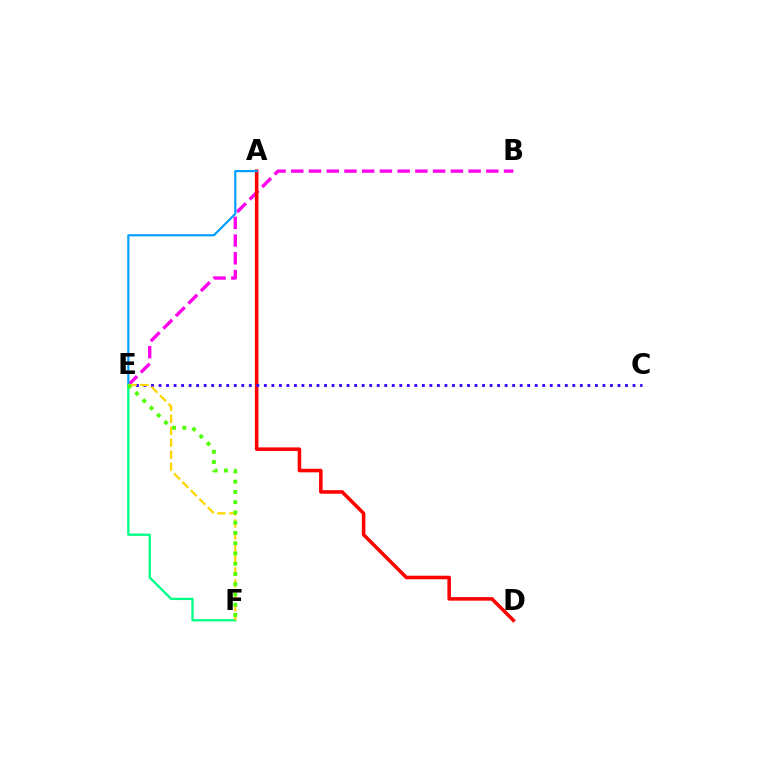{('B', 'E'): [{'color': '#ff00ed', 'line_style': 'dashed', 'thickness': 2.41}], ('A', 'D'): [{'color': '#ff0000', 'line_style': 'solid', 'thickness': 2.56}], ('A', 'E'): [{'color': '#009eff', 'line_style': 'solid', 'thickness': 1.57}], ('E', 'F'): [{'color': '#00ff86', 'line_style': 'solid', 'thickness': 1.67}, {'color': '#ffd500', 'line_style': 'dashed', 'thickness': 1.63}, {'color': '#4fff00', 'line_style': 'dotted', 'thickness': 2.79}], ('C', 'E'): [{'color': '#3700ff', 'line_style': 'dotted', 'thickness': 2.04}]}